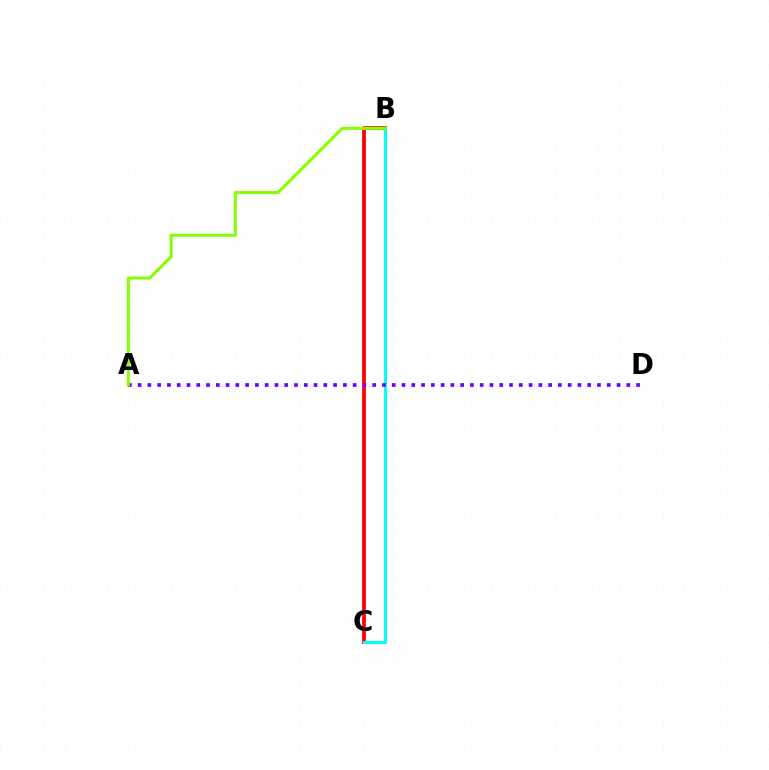{('B', 'C'): [{'color': '#ff0000', 'line_style': 'solid', 'thickness': 2.68}, {'color': '#00fff6', 'line_style': 'solid', 'thickness': 2.13}], ('A', 'D'): [{'color': '#7200ff', 'line_style': 'dotted', 'thickness': 2.66}], ('A', 'B'): [{'color': '#84ff00', 'line_style': 'solid', 'thickness': 2.16}]}